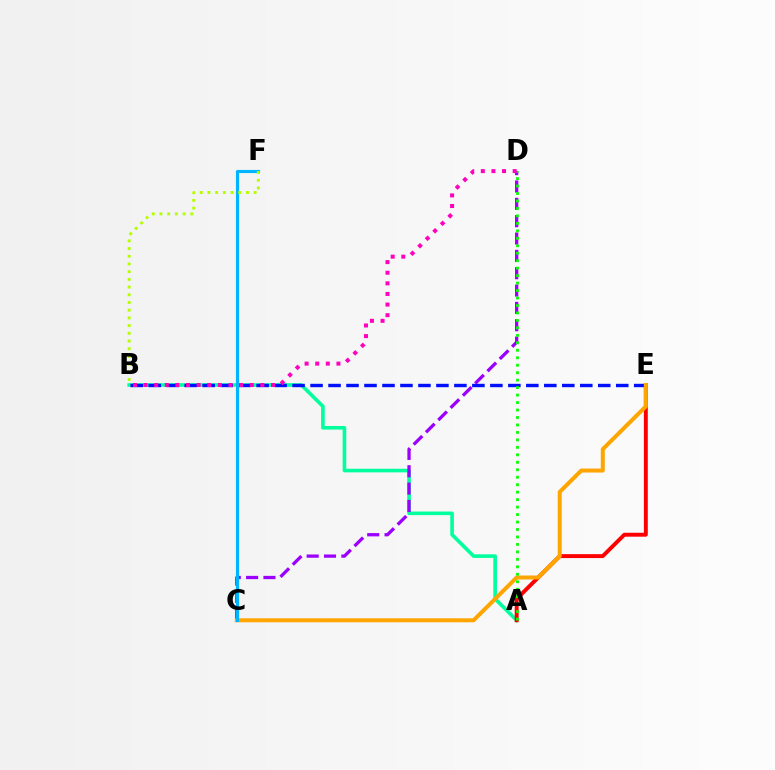{('A', 'B'): [{'color': '#00ff9d', 'line_style': 'solid', 'thickness': 2.6}], ('C', 'D'): [{'color': '#9b00ff', 'line_style': 'dashed', 'thickness': 2.36}], ('B', 'E'): [{'color': '#0010ff', 'line_style': 'dashed', 'thickness': 2.44}], ('A', 'E'): [{'color': '#ff0000', 'line_style': 'solid', 'thickness': 2.82}], ('C', 'E'): [{'color': '#ffa500', 'line_style': 'solid', 'thickness': 2.88}], ('C', 'F'): [{'color': '#00b5ff', 'line_style': 'solid', 'thickness': 2.25}], ('B', 'F'): [{'color': '#b3ff00', 'line_style': 'dotted', 'thickness': 2.09}], ('A', 'D'): [{'color': '#08ff00', 'line_style': 'dotted', 'thickness': 2.03}], ('B', 'D'): [{'color': '#ff00bd', 'line_style': 'dotted', 'thickness': 2.88}]}